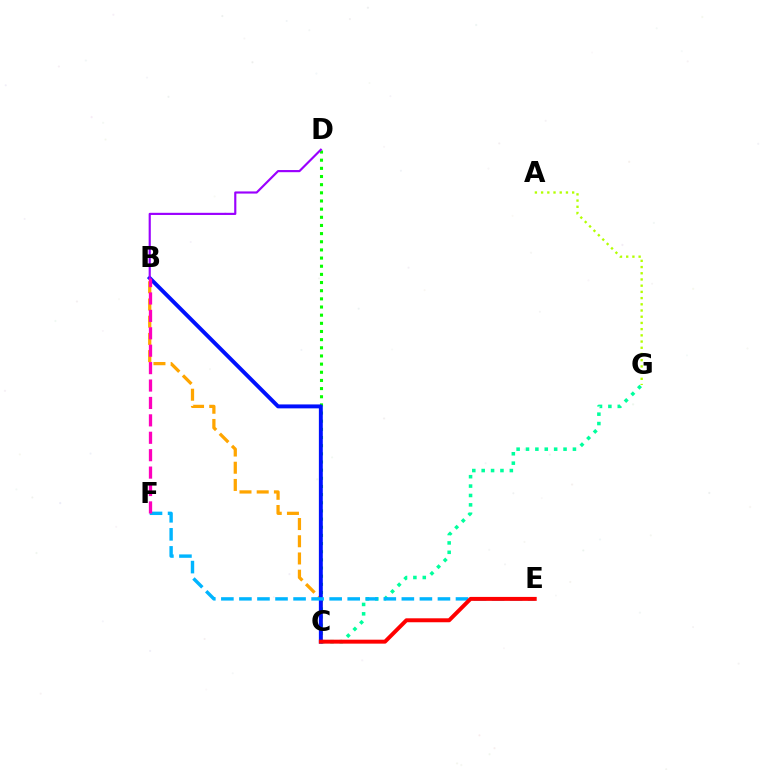{('C', 'D'): [{'color': '#08ff00', 'line_style': 'dotted', 'thickness': 2.22}], ('B', 'C'): [{'color': '#ffa500', 'line_style': 'dashed', 'thickness': 2.34}, {'color': '#0010ff', 'line_style': 'solid', 'thickness': 2.83}], ('A', 'G'): [{'color': '#b3ff00', 'line_style': 'dotted', 'thickness': 1.69}], ('C', 'G'): [{'color': '#00ff9d', 'line_style': 'dotted', 'thickness': 2.55}], ('E', 'F'): [{'color': '#00b5ff', 'line_style': 'dashed', 'thickness': 2.45}], ('C', 'E'): [{'color': '#ff0000', 'line_style': 'solid', 'thickness': 2.84}], ('B', 'D'): [{'color': '#9b00ff', 'line_style': 'solid', 'thickness': 1.55}], ('B', 'F'): [{'color': '#ff00bd', 'line_style': 'dashed', 'thickness': 2.37}]}